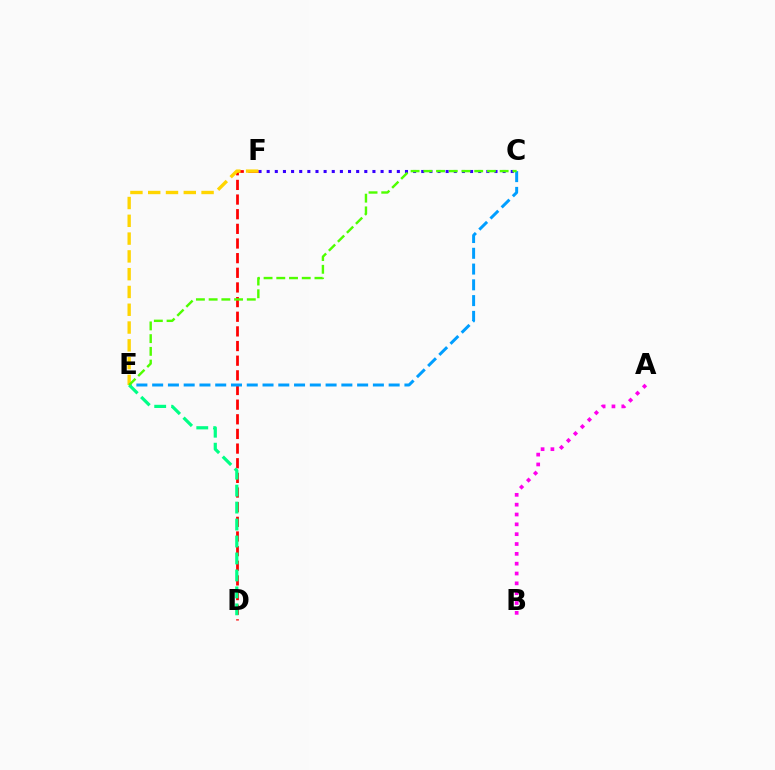{('C', 'F'): [{'color': '#3700ff', 'line_style': 'dotted', 'thickness': 2.21}], ('D', 'F'): [{'color': '#ff0000', 'line_style': 'dashed', 'thickness': 1.99}], ('E', 'F'): [{'color': '#ffd500', 'line_style': 'dashed', 'thickness': 2.42}], ('C', 'E'): [{'color': '#009eff', 'line_style': 'dashed', 'thickness': 2.14}, {'color': '#4fff00', 'line_style': 'dashed', 'thickness': 1.73}], ('D', 'E'): [{'color': '#00ff86', 'line_style': 'dashed', 'thickness': 2.3}], ('A', 'B'): [{'color': '#ff00ed', 'line_style': 'dotted', 'thickness': 2.67}]}